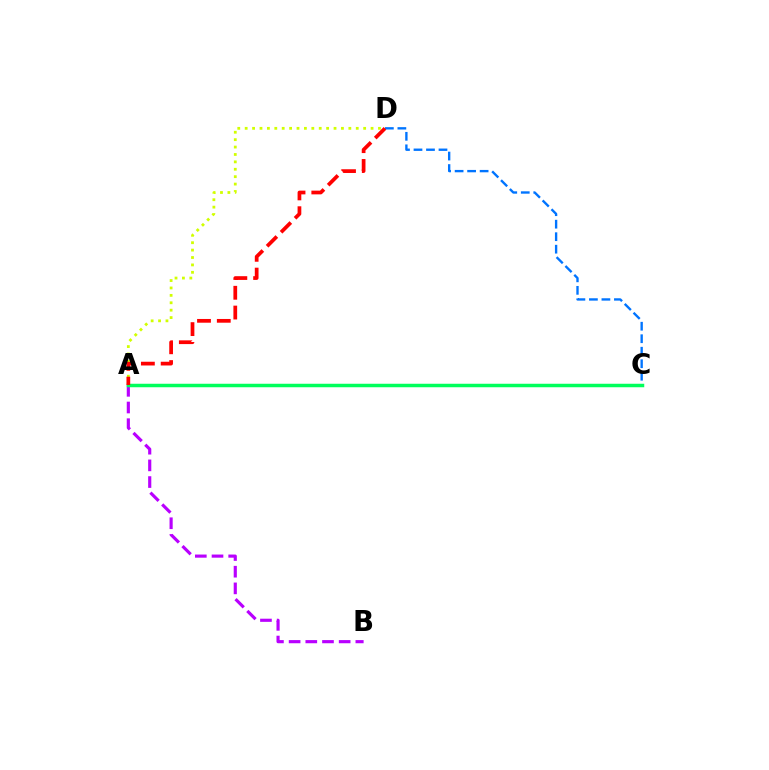{('A', 'B'): [{'color': '#b900ff', 'line_style': 'dashed', 'thickness': 2.27}], ('C', 'D'): [{'color': '#0074ff', 'line_style': 'dashed', 'thickness': 1.7}], ('A', 'D'): [{'color': '#d1ff00', 'line_style': 'dotted', 'thickness': 2.01}, {'color': '#ff0000', 'line_style': 'dashed', 'thickness': 2.69}], ('A', 'C'): [{'color': '#00ff5c', 'line_style': 'solid', 'thickness': 2.51}]}